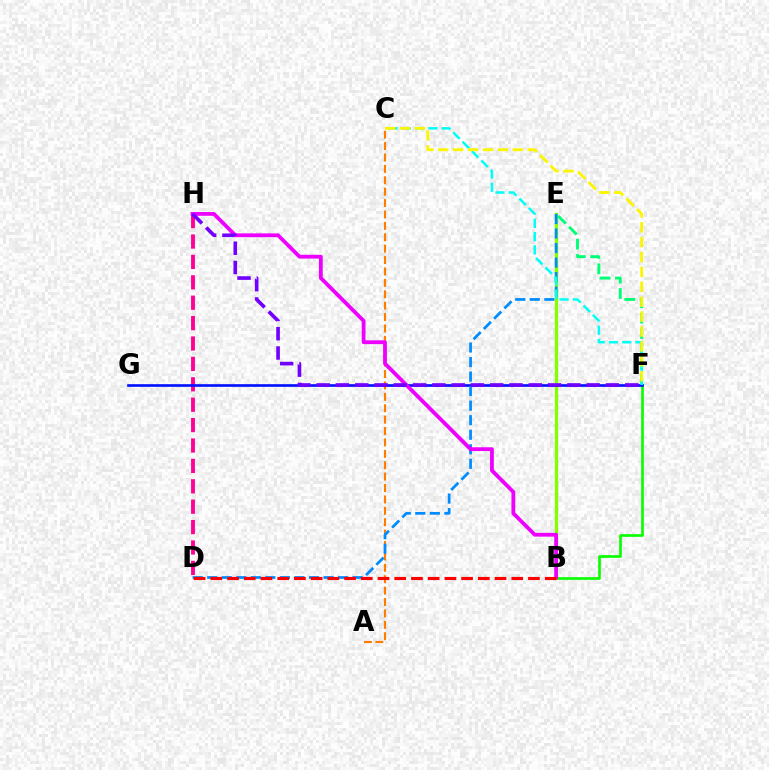{('B', 'F'): [{'color': '#08ff00', 'line_style': 'solid', 'thickness': 1.92}], ('B', 'E'): [{'color': '#84ff00', 'line_style': 'solid', 'thickness': 2.35}], ('E', 'F'): [{'color': '#00ff74', 'line_style': 'dashed', 'thickness': 2.09}], ('A', 'C'): [{'color': '#ff7c00', 'line_style': 'dashed', 'thickness': 1.55}], ('D', 'H'): [{'color': '#ff0094', 'line_style': 'dashed', 'thickness': 2.77}], ('F', 'G'): [{'color': '#0010ff', 'line_style': 'solid', 'thickness': 1.9}], ('D', 'E'): [{'color': '#008cff', 'line_style': 'dashed', 'thickness': 1.98}], ('C', 'F'): [{'color': '#00fff6', 'line_style': 'dashed', 'thickness': 1.8}, {'color': '#fcf500', 'line_style': 'dashed', 'thickness': 2.02}], ('B', 'H'): [{'color': '#ee00ff', 'line_style': 'solid', 'thickness': 2.74}], ('B', 'D'): [{'color': '#ff0000', 'line_style': 'dashed', 'thickness': 2.27}], ('F', 'H'): [{'color': '#7200ff', 'line_style': 'dashed', 'thickness': 2.62}]}